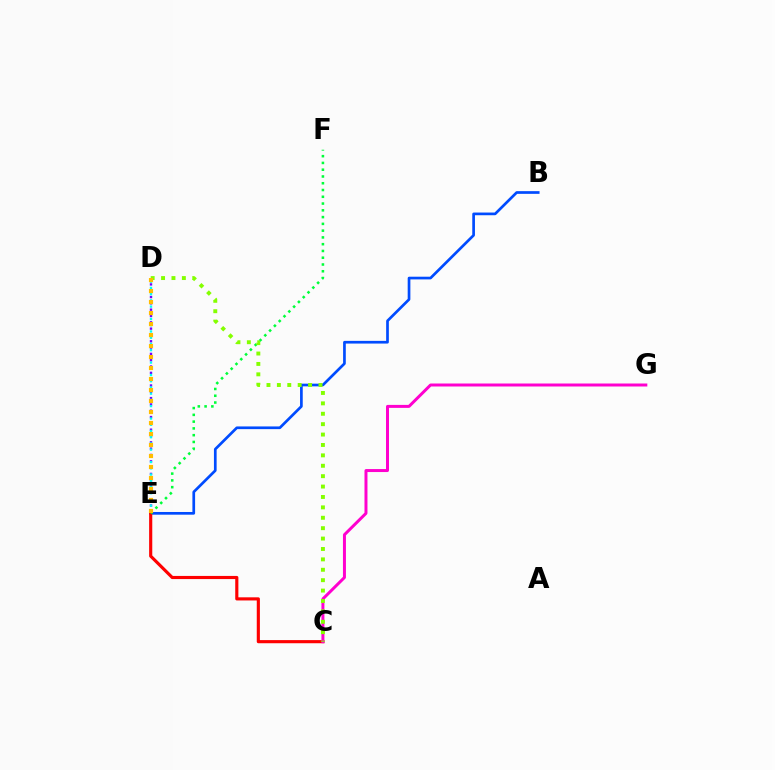{('B', 'E'): [{'color': '#004bff', 'line_style': 'solid', 'thickness': 1.94}], ('C', 'E'): [{'color': '#ff0000', 'line_style': 'solid', 'thickness': 2.26}], ('C', 'G'): [{'color': '#ff00cf', 'line_style': 'solid', 'thickness': 2.15}], ('D', 'E'): [{'color': '#7200ff', 'line_style': 'dotted', 'thickness': 1.72}, {'color': '#00fff6', 'line_style': 'dotted', 'thickness': 1.69}, {'color': '#ffbd00', 'line_style': 'dotted', 'thickness': 2.99}], ('E', 'F'): [{'color': '#00ff39', 'line_style': 'dotted', 'thickness': 1.84}], ('C', 'D'): [{'color': '#84ff00', 'line_style': 'dotted', 'thickness': 2.83}]}